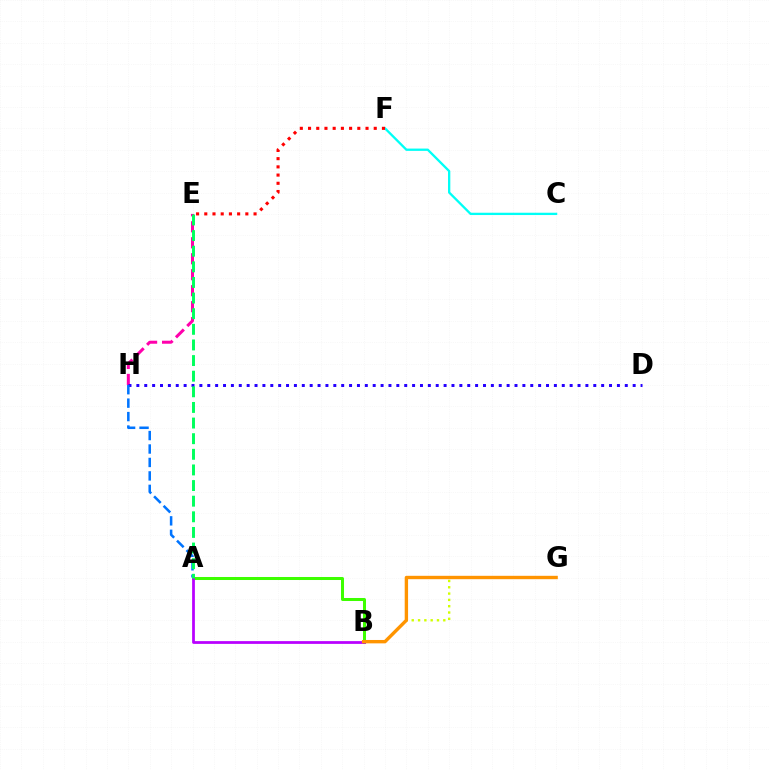{('E', 'H'): [{'color': '#ff00ac', 'line_style': 'dashed', 'thickness': 2.17}], ('C', 'F'): [{'color': '#00fff6', 'line_style': 'solid', 'thickness': 1.66}], ('E', 'F'): [{'color': '#ff0000', 'line_style': 'dotted', 'thickness': 2.23}], ('A', 'B'): [{'color': '#3dff00', 'line_style': 'solid', 'thickness': 2.17}, {'color': '#b900ff', 'line_style': 'solid', 'thickness': 1.99}], ('B', 'G'): [{'color': '#d1ff00', 'line_style': 'dotted', 'thickness': 1.71}, {'color': '#ff9400', 'line_style': 'solid', 'thickness': 2.43}], ('D', 'H'): [{'color': '#2500ff', 'line_style': 'dotted', 'thickness': 2.14}], ('A', 'H'): [{'color': '#0074ff', 'line_style': 'dashed', 'thickness': 1.83}], ('A', 'E'): [{'color': '#00ff5c', 'line_style': 'dashed', 'thickness': 2.12}]}